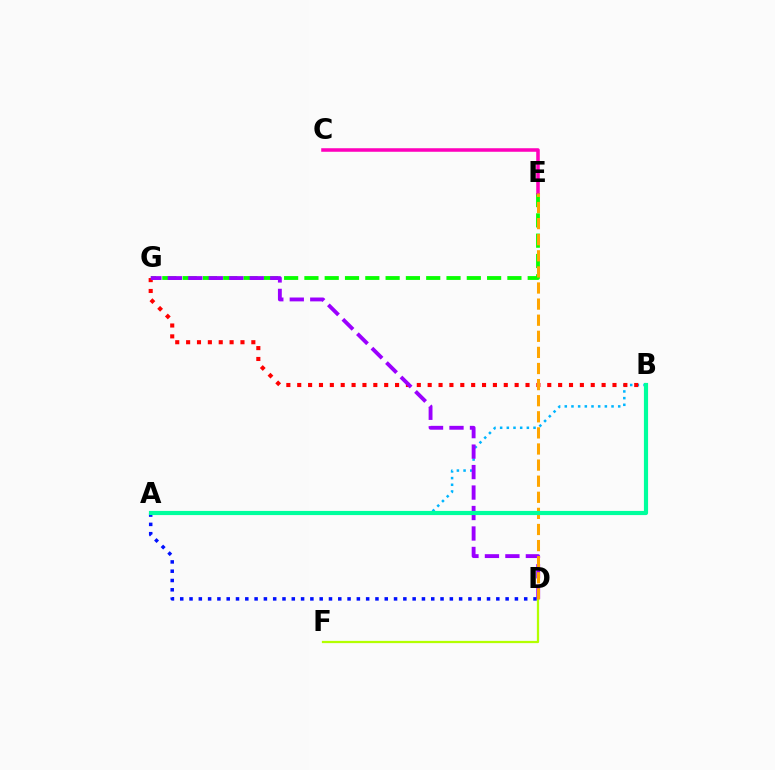{('E', 'G'): [{'color': '#08ff00', 'line_style': 'dashed', 'thickness': 2.76}], ('C', 'E'): [{'color': '#ff00bd', 'line_style': 'solid', 'thickness': 2.55}], ('A', 'B'): [{'color': '#00b5ff', 'line_style': 'dotted', 'thickness': 1.81}, {'color': '#00ff9d', 'line_style': 'solid', 'thickness': 3.0}], ('A', 'D'): [{'color': '#0010ff', 'line_style': 'dotted', 'thickness': 2.53}], ('D', 'F'): [{'color': '#b3ff00', 'line_style': 'solid', 'thickness': 1.62}], ('B', 'G'): [{'color': '#ff0000', 'line_style': 'dotted', 'thickness': 2.95}], ('D', 'G'): [{'color': '#9b00ff', 'line_style': 'dashed', 'thickness': 2.78}], ('D', 'E'): [{'color': '#ffa500', 'line_style': 'dashed', 'thickness': 2.19}]}